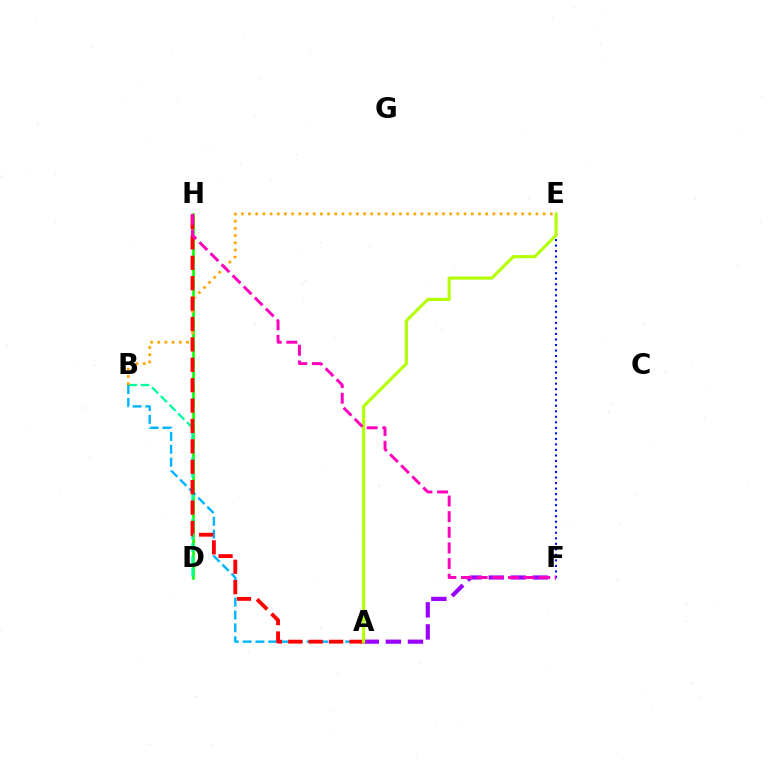{('D', 'H'): [{'color': '#08ff00', 'line_style': 'solid', 'thickness': 1.84}], ('B', 'D'): [{'color': '#00ff9d', 'line_style': 'dashed', 'thickness': 1.68}], ('A', 'F'): [{'color': '#9b00ff', 'line_style': 'dashed', 'thickness': 3.0}], ('E', 'F'): [{'color': '#0010ff', 'line_style': 'dotted', 'thickness': 1.5}], ('A', 'B'): [{'color': '#00b5ff', 'line_style': 'dashed', 'thickness': 1.74}], ('B', 'E'): [{'color': '#ffa500', 'line_style': 'dotted', 'thickness': 1.95}], ('A', 'H'): [{'color': '#ff0000', 'line_style': 'dashed', 'thickness': 2.77}], ('A', 'E'): [{'color': '#b3ff00', 'line_style': 'solid', 'thickness': 2.23}], ('F', 'H'): [{'color': '#ff00bd', 'line_style': 'dashed', 'thickness': 2.13}]}